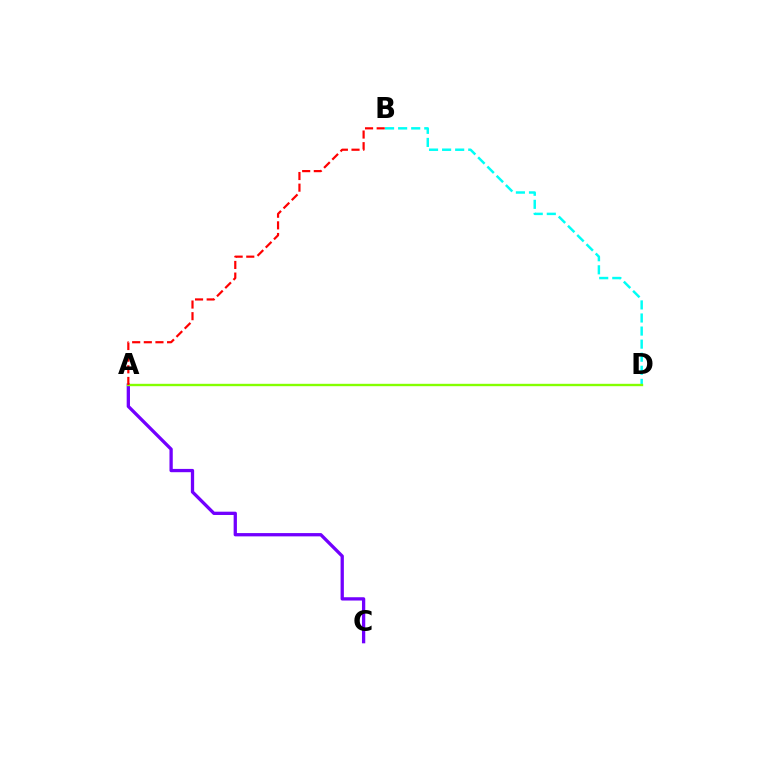{('B', 'D'): [{'color': '#00fff6', 'line_style': 'dashed', 'thickness': 1.78}], ('A', 'C'): [{'color': '#7200ff', 'line_style': 'solid', 'thickness': 2.37}], ('A', 'D'): [{'color': '#84ff00', 'line_style': 'solid', 'thickness': 1.71}], ('A', 'B'): [{'color': '#ff0000', 'line_style': 'dashed', 'thickness': 1.58}]}